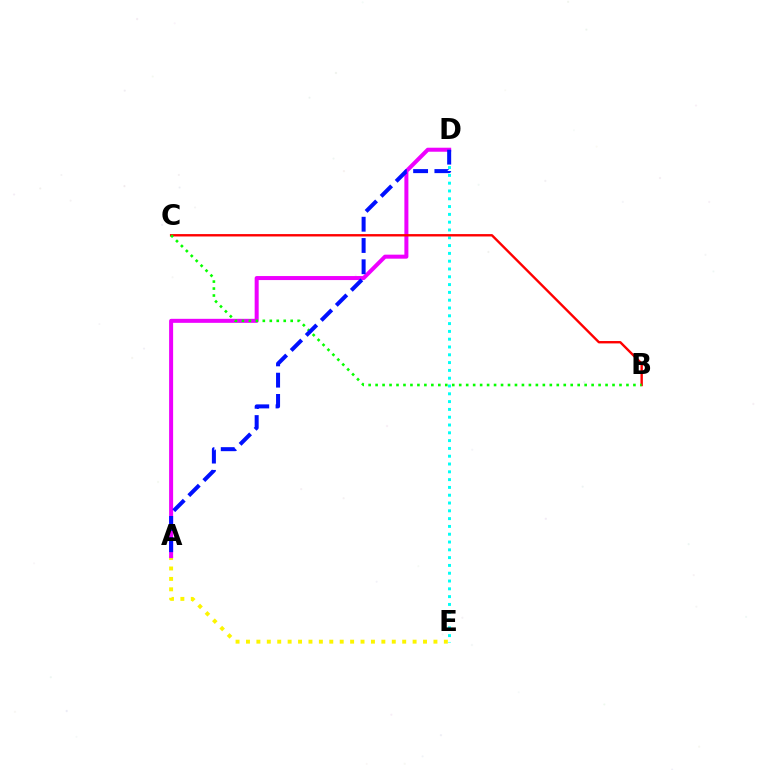{('D', 'E'): [{'color': '#00fff6', 'line_style': 'dotted', 'thickness': 2.12}], ('A', 'E'): [{'color': '#fcf500', 'line_style': 'dotted', 'thickness': 2.83}], ('A', 'D'): [{'color': '#ee00ff', 'line_style': 'solid', 'thickness': 2.89}, {'color': '#0010ff', 'line_style': 'dashed', 'thickness': 2.89}], ('B', 'C'): [{'color': '#ff0000', 'line_style': 'solid', 'thickness': 1.72}, {'color': '#08ff00', 'line_style': 'dotted', 'thickness': 1.89}]}